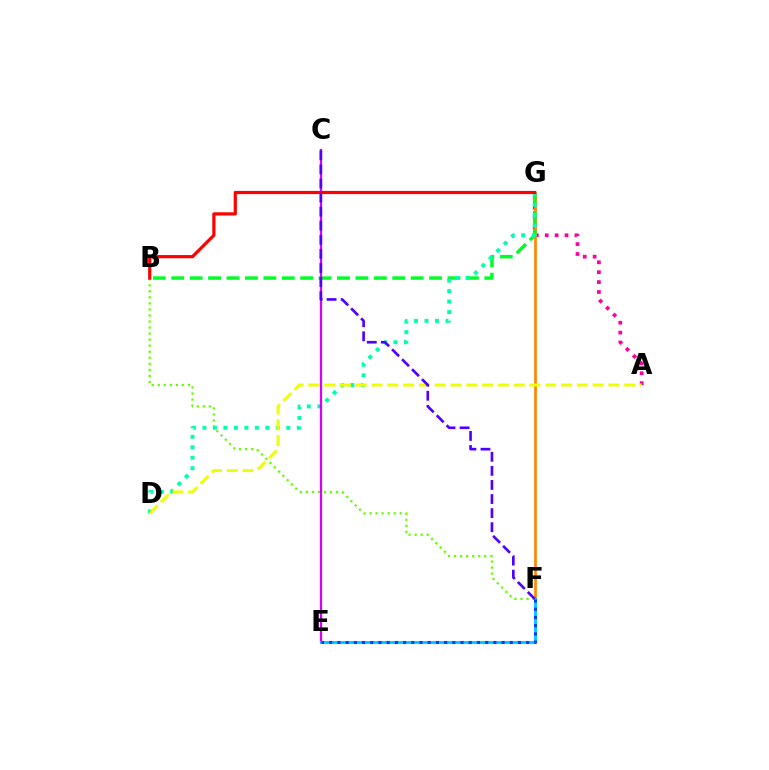{('A', 'G'): [{'color': '#ff00a0', 'line_style': 'dotted', 'thickness': 2.69}], ('F', 'G'): [{'color': '#ff8800', 'line_style': 'solid', 'thickness': 1.96}], ('B', 'G'): [{'color': '#00ff27', 'line_style': 'dashed', 'thickness': 2.5}, {'color': '#ff0000', 'line_style': 'solid', 'thickness': 2.3}], ('B', 'F'): [{'color': '#66ff00', 'line_style': 'dotted', 'thickness': 1.64}], ('D', 'G'): [{'color': '#00ffaf', 'line_style': 'dotted', 'thickness': 2.85}], ('A', 'D'): [{'color': '#eeff00', 'line_style': 'dashed', 'thickness': 2.15}], ('C', 'E'): [{'color': '#d600ff', 'line_style': 'solid', 'thickness': 1.62}], ('E', 'F'): [{'color': '#00c7ff', 'line_style': 'solid', 'thickness': 2.08}, {'color': '#003fff', 'line_style': 'dotted', 'thickness': 2.23}], ('C', 'F'): [{'color': '#4f00ff', 'line_style': 'dashed', 'thickness': 1.91}]}